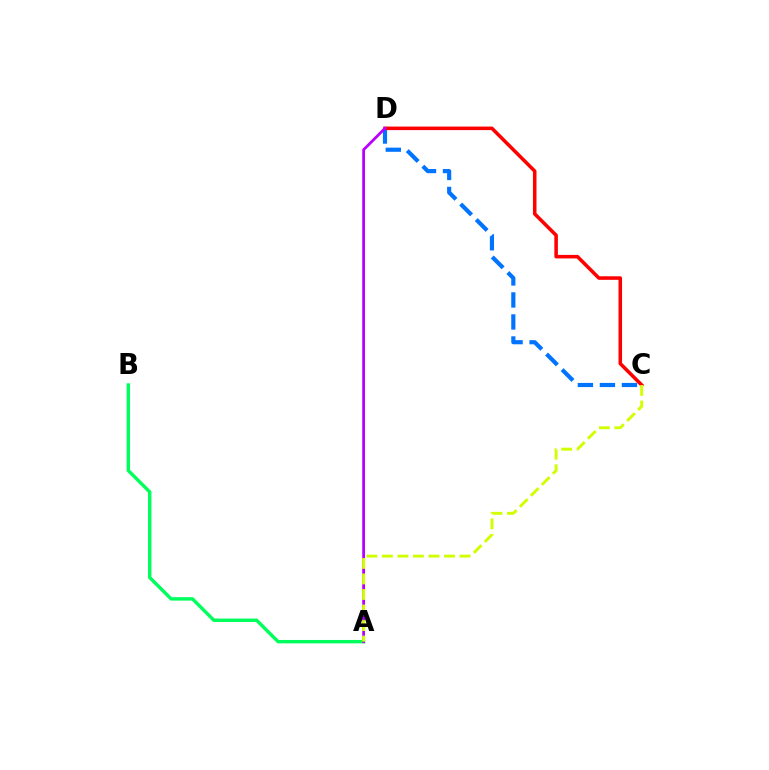{('C', 'D'): [{'color': '#0074ff', 'line_style': 'dashed', 'thickness': 2.99}, {'color': '#ff0000', 'line_style': 'solid', 'thickness': 2.55}], ('A', 'B'): [{'color': '#00ff5c', 'line_style': 'solid', 'thickness': 2.45}], ('A', 'D'): [{'color': '#b900ff', 'line_style': 'solid', 'thickness': 2.0}], ('A', 'C'): [{'color': '#d1ff00', 'line_style': 'dashed', 'thickness': 2.11}]}